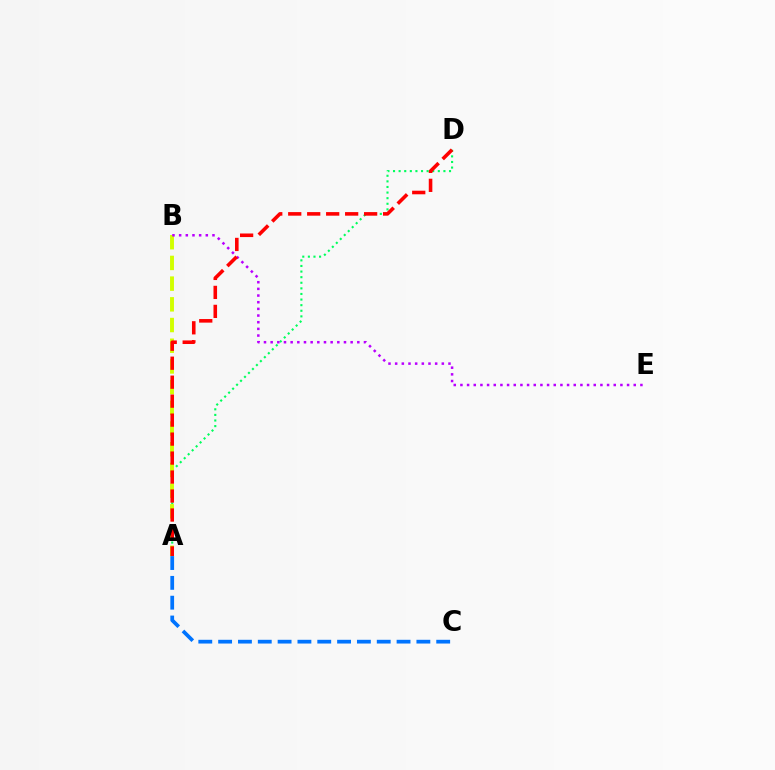{('A', 'D'): [{'color': '#00ff5c', 'line_style': 'dotted', 'thickness': 1.52}, {'color': '#ff0000', 'line_style': 'dashed', 'thickness': 2.58}], ('A', 'B'): [{'color': '#d1ff00', 'line_style': 'dashed', 'thickness': 2.81}], ('B', 'E'): [{'color': '#b900ff', 'line_style': 'dotted', 'thickness': 1.81}], ('A', 'C'): [{'color': '#0074ff', 'line_style': 'dashed', 'thickness': 2.69}]}